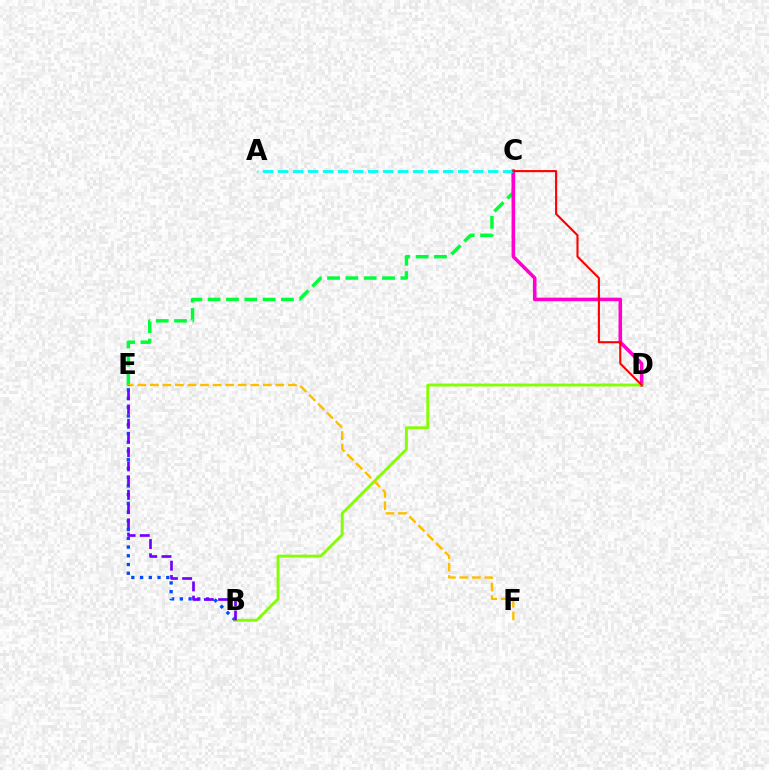{('C', 'E'): [{'color': '#00ff39', 'line_style': 'dashed', 'thickness': 2.49}], ('C', 'D'): [{'color': '#ff00cf', 'line_style': 'solid', 'thickness': 2.57}, {'color': '#ff0000', 'line_style': 'solid', 'thickness': 1.51}], ('B', 'E'): [{'color': '#004bff', 'line_style': 'dotted', 'thickness': 2.37}, {'color': '#7200ff', 'line_style': 'dashed', 'thickness': 1.93}], ('A', 'C'): [{'color': '#00fff6', 'line_style': 'dashed', 'thickness': 2.04}], ('B', 'D'): [{'color': '#84ff00', 'line_style': 'solid', 'thickness': 2.08}], ('E', 'F'): [{'color': '#ffbd00', 'line_style': 'dashed', 'thickness': 1.71}]}